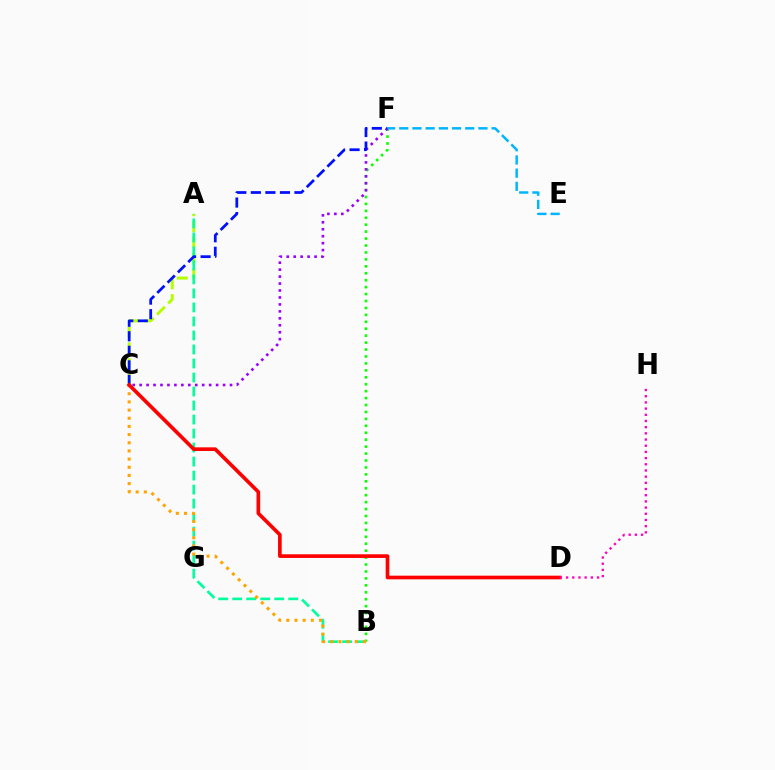{('B', 'F'): [{'color': '#08ff00', 'line_style': 'dotted', 'thickness': 1.88}], ('A', 'C'): [{'color': '#b3ff00', 'line_style': 'dashed', 'thickness': 2.14}], ('A', 'B'): [{'color': '#00ff9d', 'line_style': 'dashed', 'thickness': 1.9}], ('C', 'F'): [{'color': '#9b00ff', 'line_style': 'dotted', 'thickness': 1.89}, {'color': '#0010ff', 'line_style': 'dashed', 'thickness': 1.98}], ('B', 'C'): [{'color': '#ffa500', 'line_style': 'dotted', 'thickness': 2.22}], ('C', 'D'): [{'color': '#ff0000', 'line_style': 'solid', 'thickness': 2.63}], ('E', 'F'): [{'color': '#00b5ff', 'line_style': 'dashed', 'thickness': 1.79}], ('D', 'H'): [{'color': '#ff00bd', 'line_style': 'dotted', 'thickness': 1.68}]}